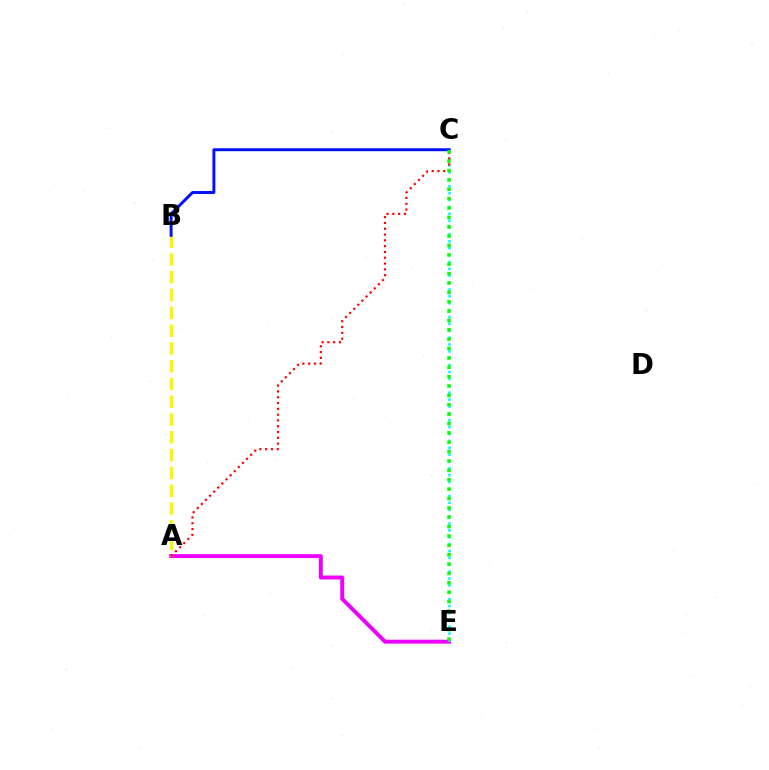{('A', 'E'): [{'color': '#ee00ff', 'line_style': 'solid', 'thickness': 2.82}], ('A', 'B'): [{'color': '#fcf500', 'line_style': 'dashed', 'thickness': 2.42}], ('C', 'E'): [{'color': '#00fff6', 'line_style': 'dotted', 'thickness': 1.87}, {'color': '#08ff00', 'line_style': 'dotted', 'thickness': 2.55}], ('B', 'C'): [{'color': '#0010ff', 'line_style': 'solid', 'thickness': 2.13}], ('A', 'C'): [{'color': '#ff0000', 'line_style': 'dotted', 'thickness': 1.58}]}